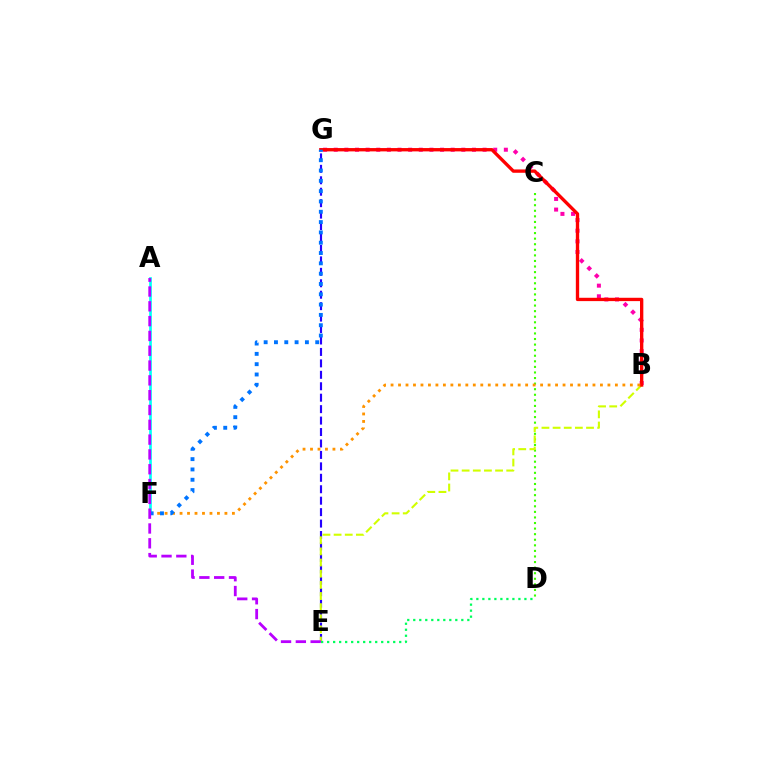{('E', 'G'): [{'color': '#2500ff', 'line_style': 'dashed', 'thickness': 1.55}], ('B', 'G'): [{'color': '#ff00ac', 'line_style': 'dotted', 'thickness': 2.89}, {'color': '#ff0000', 'line_style': 'solid', 'thickness': 2.4}], ('C', 'D'): [{'color': '#3dff00', 'line_style': 'dotted', 'thickness': 1.51}], ('B', 'E'): [{'color': '#d1ff00', 'line_style': 'dashed', 'thickness': 1.51}], ('A', 'F'): [{'color': '#00fff6', 'line_style': 'solid', 'thickness': 1.94}], ('B', 'F'): [{'color': '#ff9400', 'line_style': 'dotted', 'thickness': 2.03}], ('F', 'G'): [{'color': '#0074ff', 'line_style': 'dotted', 'thickness': 2.8}], ('D', 'E'): [{'color': '#00ff5c', 'line_style': 'dotted', 'thickness': 1.63}], ('A', 'E'): [{'color': '#b900ff', 'line_style': 'dashed', 'thickness': 2.01}]}